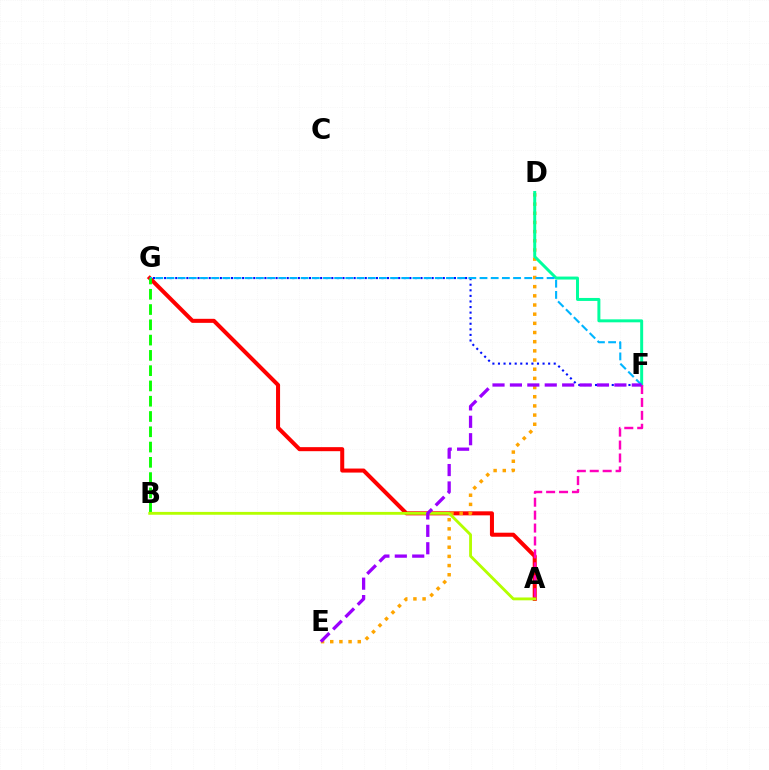{('A', 'G'): [{'color': '#ff0000', 'line_style': 'solid', 'thickness': 2.9}], ('D', 'E'): [{'color': '#ffa500', 'line_style': 'dotted', 'thickness': 2.49}], ('F', 'G'): [{'color': '#0010ff', 'line_style': 'dotted', 'thickness': 1.51}, {'color': '#00b5ff', 'line_style': 'dashed', 'thickness': 1.52}], ('D', 'F'): [{'color': '#00ff9d', 'line_style': 'solid', 'thickness': 2.14}], ('B', 'G'): [{'color': '#08ff00', 'line_style': 'dashed', 'thickness': 2.08}], ('A', 'F'): [{'color': '#ff00bd', 'line_style': 'dashed', 'thickness': 1.76}], ('A', 'B'): [{'color': '#b3ff00', 'line_style': 'solid', 'thickness': 2.05}], ('E', 'F'): [{'color': '#9b00ff', 'line_style': 'dashed', 'thickness': 2.37}]}